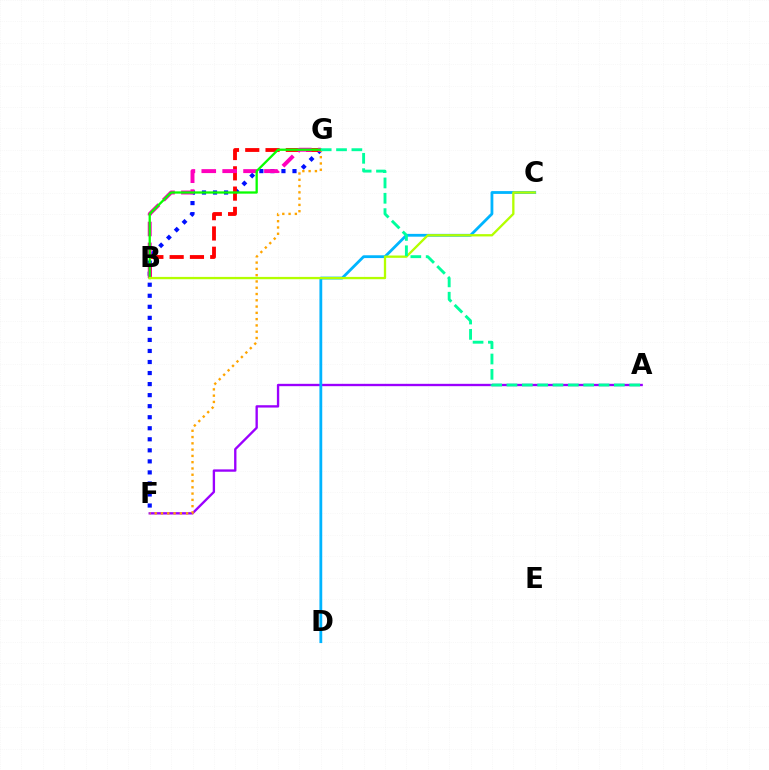{('A', 'F'): [{'color': '#9b00ff', 'line_style': 'solid', 'thickness': 1.69}], ('F', 'G'): [{'color': '#0010ff', 'line_style': 'dotted', 'thickness': 3.0}, {'color': '#ffa500', 'line_style': 'dotted', 'thickness': 1.71}], ('C', 'D'): [{'color': '#00b5ff', 'line_style': 'solid', 'thickness': 2.02}], ('B', 'G'): [{'color': '#ff0000', 'line_style': 'dashed', 'thickness': 2.76}, {'color': '#ff00bd', 'line_style': 'dashed', 'thickness': 2.84}, {'color': '#08ff00', 'line_style': 'solid', 'thickness': 1.65}], ('B', 'C'): [{'color': '#b3ff00', 'line_style': 'solid', 'thickness': 1.66}], ('A', 'G'): [{'color': '#00ff9d', 'line_style': 'dashed', 'thickness': 2.08}]}